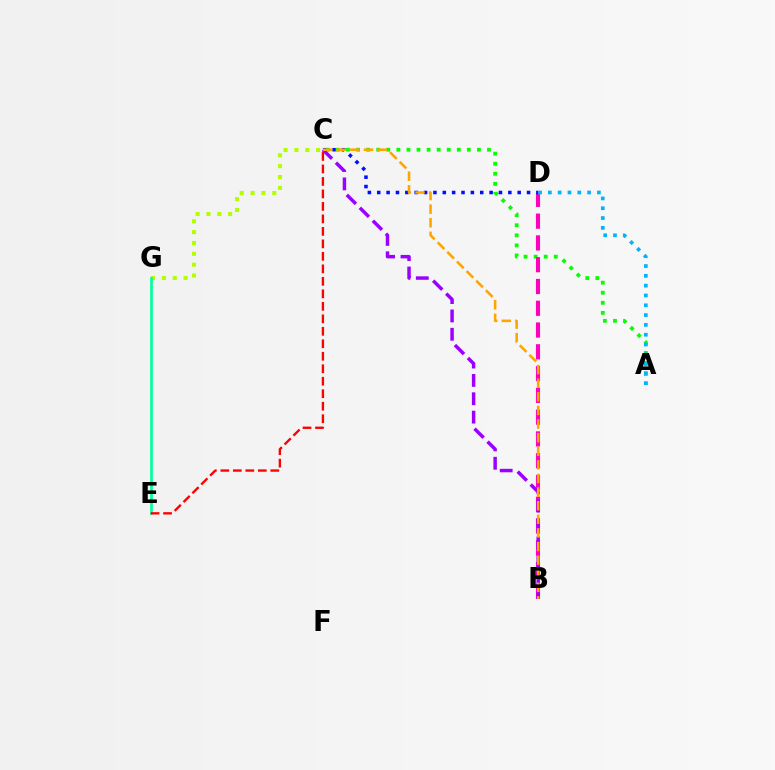{('C', 'G'): [{'color': '#b3ff00', 'line_style': 'dotted', 'thickness': 2.95}], ('A', 'C'): [{'color': '#08ff00', 'line_style': 'dotted', 'thickness': 2.74}], ('B', 'D'): [{'color': '#ff00bd', 'line_style': 'dashed', 'thickness': 2.96}], ('C', 'D'): [{'color': '#0010ff', 'line_style': 'dotted', 'thickness': 2.54}], ('A', 'D'): [{'color': '#00b5ff', 'line_style': 'dotted', 'thickness': 2.67}], ('B', 'C'): [{'color': '#9b00ff', 'line_style': 'dashed', 'thickness': 2.49}, {'color': '#ffa500', 'line_style': 'dashed', 'thickness': 1.85}], ('E', 'G'): [{'color': '#00ff9d', 'line_style': 'solid', 'thickness': 1.92}], ('C', 'E'): [{'color': '#ff0000', 'line_style': 'dashed', 'thickness': 1.7}]}